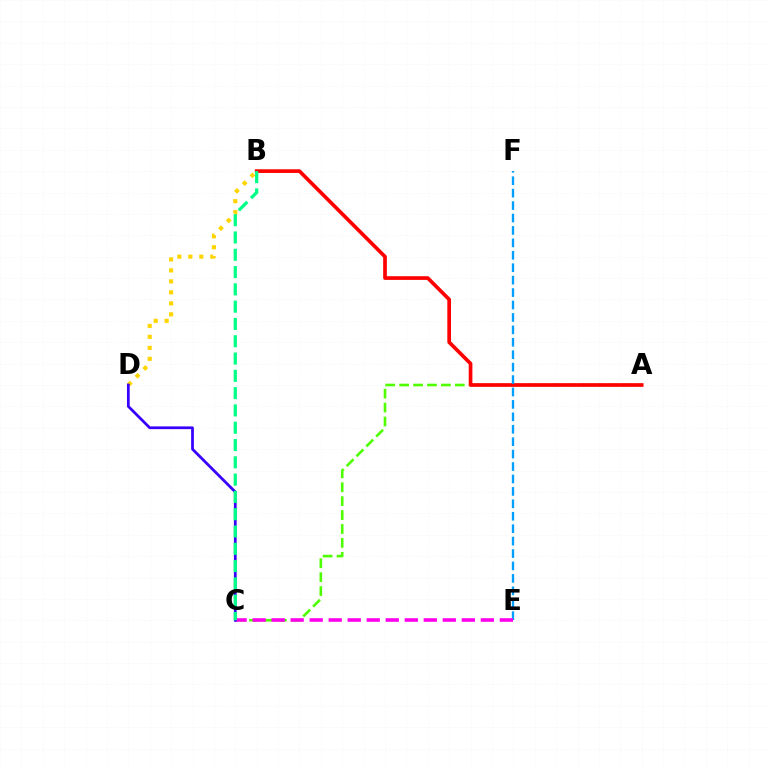{('A', 'C'): [{'color': '#4fff00', 'line_style': 'dashed', 'thickness': 1.89}], ('B', 'D'): [{'color': '#ffd500', 'line_style': 'dotted', 'thickness': 2.98}], ('A', 'B'): [{'color': '#ff0000', 'line_style': 'solid', 'thickness': 2.65}], ('E', 'F'): [{'color': '#009eff', 'line_style': 'dashed', 'thickness': 1.69}], ('C', 'E'): [{'color': '#ff00ed', 'line_style': 'dashed', 'thickness': 2.58}], ('C', 'D'): [{'color': '#3700ff', 'line_style': 'solid', 'thickness': 1.97}], ('B', 'C'): [{'color': '#00ff86', 'line_style': 'dashed', 'thickness': 2.35}]}